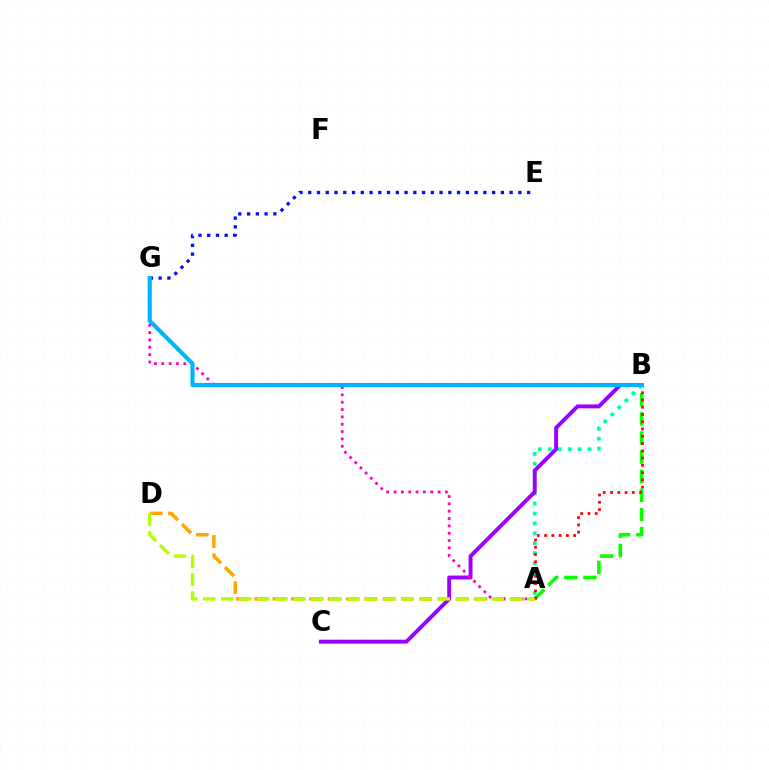{('A', 'B'): [{'color': '#08ff00', 'line_style': 'dashed', 'thickness': 2.6}, {'color': '#00ff9d', 'line_style': 'dotted', 'thickness': 2.7}, {'color': '#ff0000', 'line_style': 'dotted', 'thickness': 1.97}], ('A', 'D'): [{'color': '#ffa500', 'line_style': 'dashed', 'thickness': 2.49}, {'color': '#b3ff00', 'line_style': 'dashed', 'thickness': 2.45}], ('B', 'C'): [{'color': '#9b00ff', 'line_style': 'solid', 'thickness': 2.82}], ('A', 'G'): [{'color': '#ff00bd', 'line_style': 'dotted', 'thickness': 1.99}], ('E', 'G'): [{'color': '#0010ff', 'line_style': 'dotted', 'thickness': 2.38}], ('B', 'G'): [{'color': '#00b5ff', 'line_style': 'solid', 'thickness': 2.98}]}